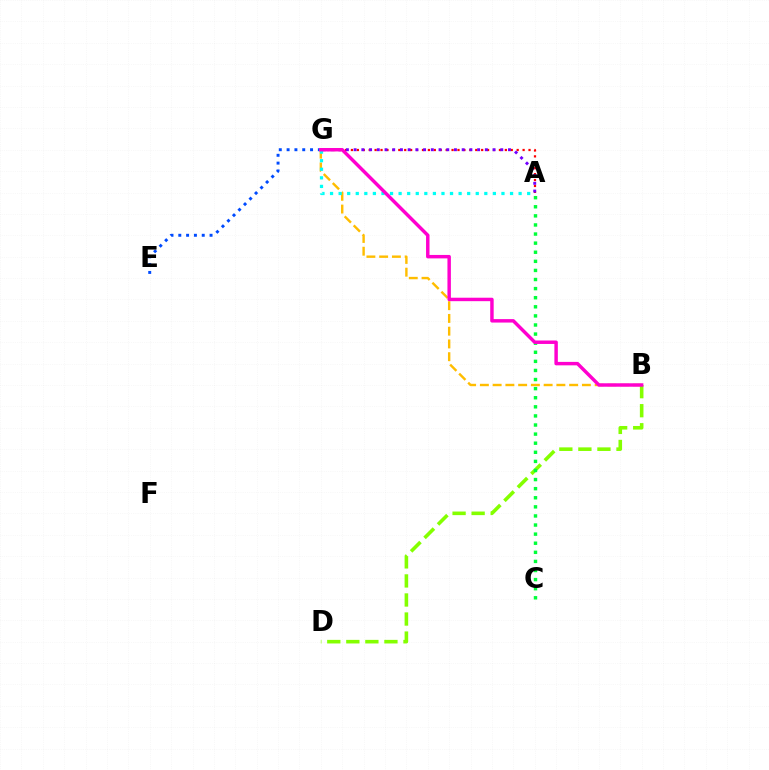{('A', 'G'): [{'color': '#ff0000', 'line_style': 'dotted', 'thickness': 1.61}, {'color': '#7200ff', 'line_style': 'dotted', 'thickness': 2.1}, {'color': '#00fff6', 'line_style': 'dotted', 'thickness': 2.33}], ('E', 'G'): [{'color': '#004bff', 'line_style': 'dotted', 'thickness': 2.12}], ('B', 'G'): [{'color': '#ffbd00', 'line_style': 'dashed', 'thickness': 1.73}, {'color': '#ff00cf', 'line_style': 'solid', 'thickness': 2.48}], ('B', 'D'): [{'color': '#84ff00', 'line_style': 'dashed', 'thickness': 2.59}], ('A', 'C'): [{'color': '#00ff39', 'line_style': 'dotted', 'thickness': 2.47}]}